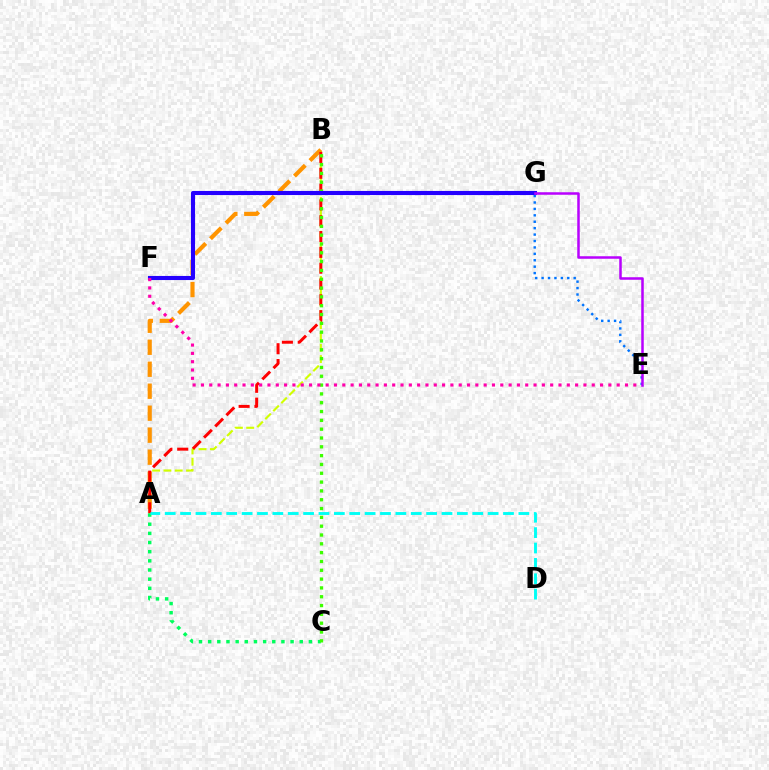{('A', 'B'): [{'color': '#d1ff00', 'line_style': 'dashed', 'thickness': 1.54}, {'color': '#ff9400', 'line_style': 'dashed', 'thickness': 2.99}, {'color': '#ff0000', 'line_style': 'dashed', 'thickness': 2.15}], ('E', 'G'): [{'color': '#0074ff', 'line_style': 'dotted', 'thickness': 1.74}, {'color': '#b900ff', 'line_style': 'solid', 'thickness': 1.8}], ('A', 'C'): [{'color': '#00ff5c', 'line_style': 'dotted', 'thickness': 2.49}], ('B', 'C'): [{'color': '#3dff00', 'line_style': 'dotted', 'thickness': 2.4}], ('F', 'G'): [{'color': '#2500ff', 'line_style': 'solid', 'thickness': 2.95}], ('E', 'F'): [{'color': '#ff00ac', 'line_style': 'dotted', 'thickness': 2.26}], ('A', 'D'): [{'color': '#00fff6', 'line_style': 'dashed', 'thickness': 2.09}]}